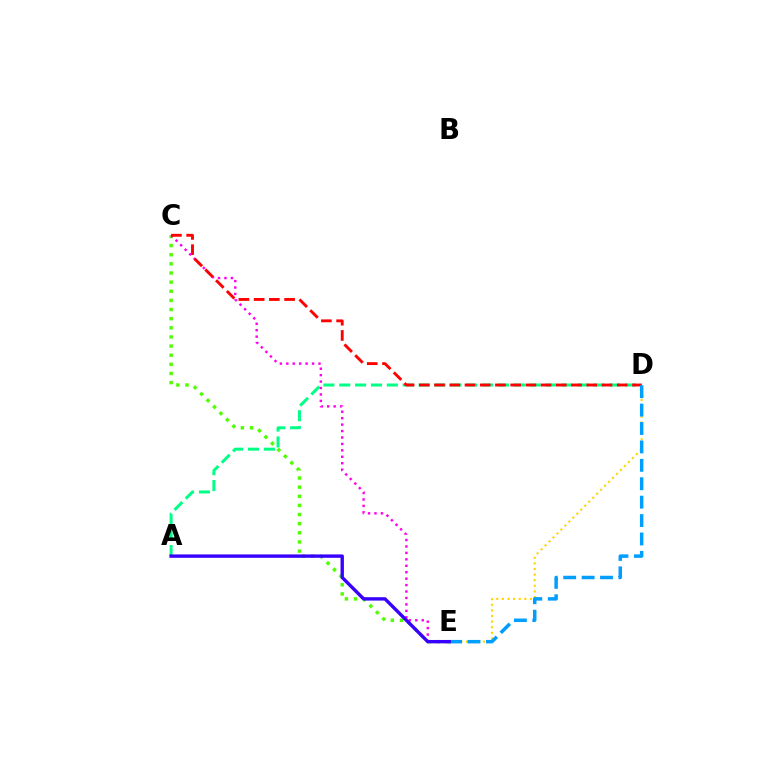{('C', 'E'): [{'color': '#4fff00', 'line_style': 'dotted', 'thickness': 2.48}, {'color': '#ff00ed', 'line_style': 'dotted', 'thickness': 1.75}], ('A', 'D'): [{'color': '#00ff86', 'line_style': 'dashed', 'thickness': 2.16}], ('D', 'E'): [{'color': '#ffd500', 'line_style': 'dotted', 'thickness': 1.53}, {'color': '#009eff', 'line_style': 'dashed', 'thickness': 2.5}], ('C', 'D'): [{'color': '#ff0000', 'line_style': 'dashed', 'thickness': 2.07}], ('A', 'E'): [{'color': '#3700ff', 'line_style': 'solid', 'thickness': 2.43}]}